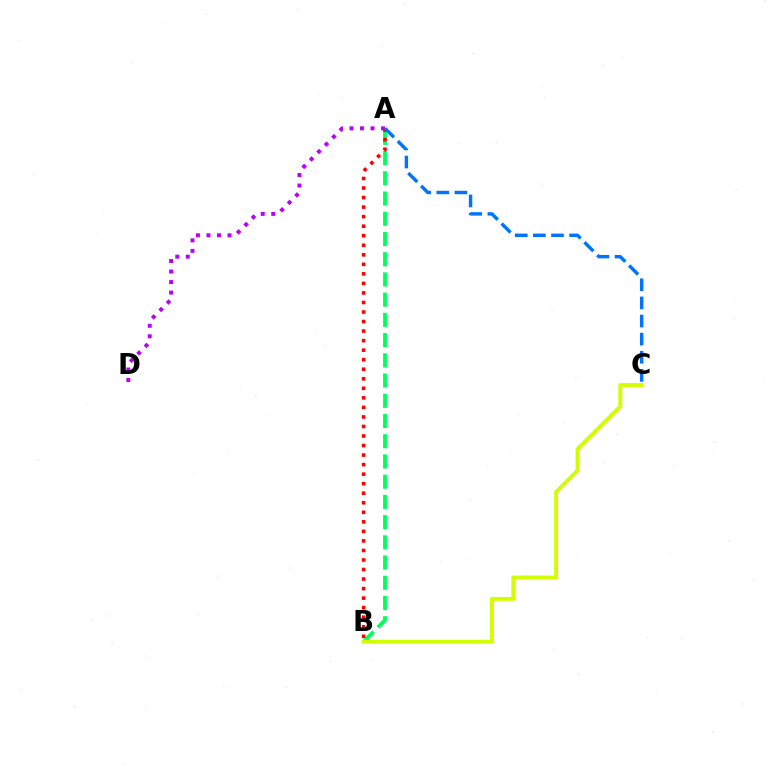{('A', 'D'): [{'color': '#b900ff', 'line_style': 'dotted', 'thickness': 2.86}], ('A', 'B'): [{'color': '#00ff5c', 'line_style': 'dashed', 'thickness': 2.75}, {'color': '#ff0000', 'line_style': 'dotted', 'thickness': 2.59}], ('A', 'C'): [{'color': '#0074ff', 'line_style': 'dashed', 'thickness': 2.46}], ('B', 'C'): [{'color': '#d1ff00', 'line_style': 'solid', 'thickness': 2.82}]}